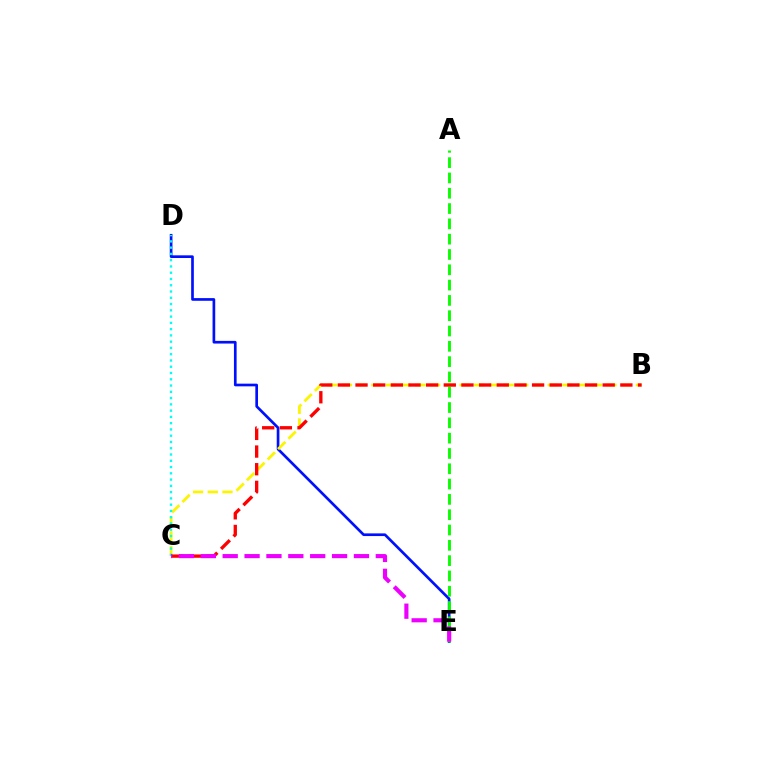{('D', 'E'): [{'color': '#0010ff', 'line_style': 'solid', 'thickness': 1.93}], ('B', 'C'): [{'color': '#fcf500', 'line_style': 'dashed', 'thickness': 2.0}, {'color': '#ff0000', 'line_style': 'dashed', 'thickness': 2.4}], ('C', 'D'): [{'color': '#00fff6', 'line_style': 'dotted', 'thickness': 1.7}], ('A', 'E'): [{'color': '#08ff00', 'line_style': 'dashed', 'thickness': 2.08}], ('C', 'E'): [{'color': '#ee00ff', 'line_style': 'dashed', 'thickness': 2.97}]}